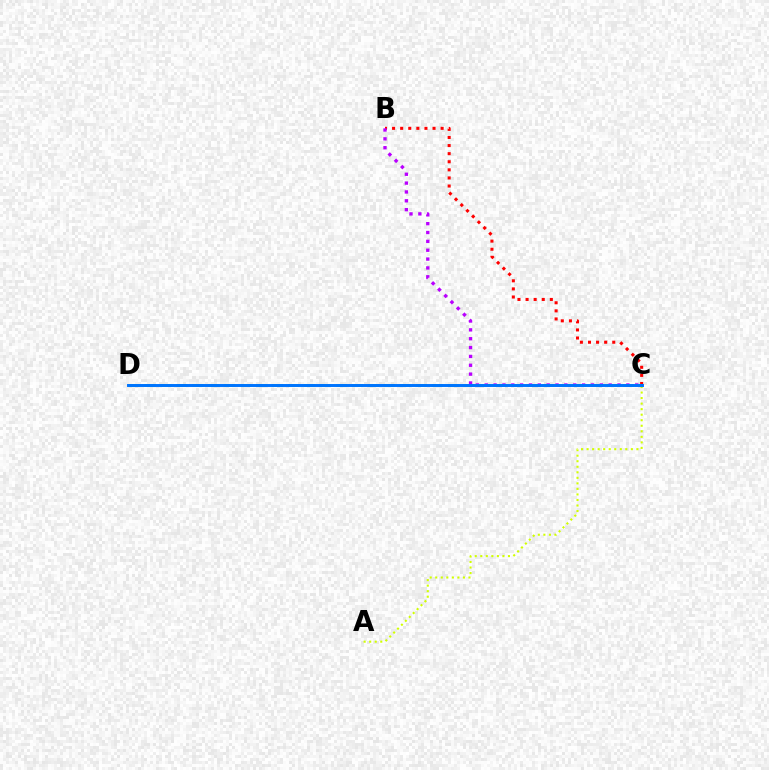{('B', 'C'): [{'color': '#ff0000', 'line_style': 'dotted', 'thickness': 2.2}, {'color': '#b900ff', 'line_style': 'dotted', 'thickness': 2.4}], ('C', 'D'): [{'color': '#00ff5c', 'line_style': 'dashed', 'thickness': 2.17}, {'color': '#0074ff', 'line_style': 'solid', 'thickness': 2.12}], ('A', 'C'): [{'color': '#d1ff00', 'line_style': 'dotted', 'thickness': 1.5}]}